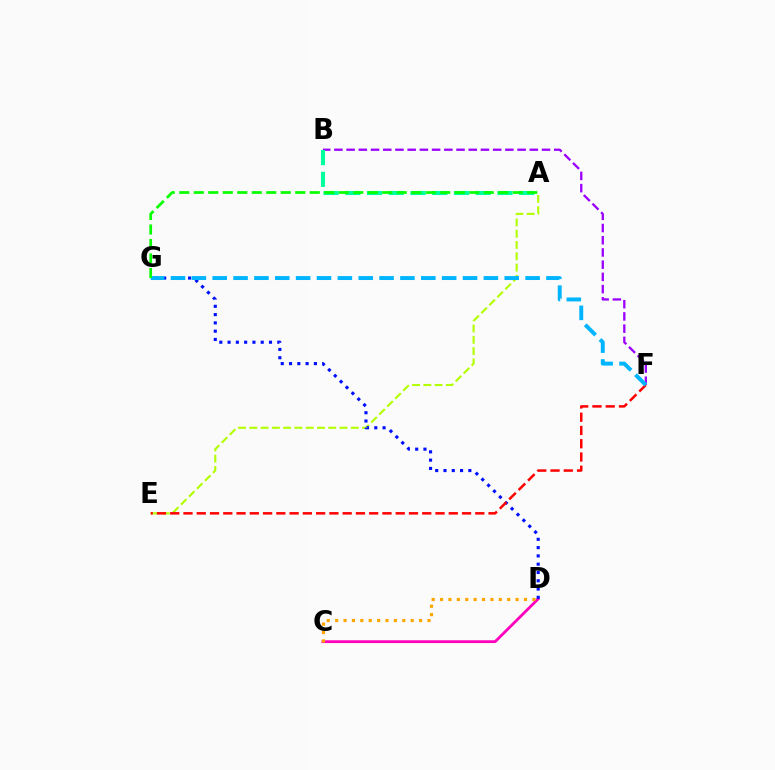{('A', 'E'): [{'color': '#b3ff00', 'line_style': 'dashed', 'thickness': 1.53}], ('C', 'D'): [{'color': '#ff00bd', 'line_style': 'solid', 'thickness': 2.01}, {'color': '#ffa500', 'line_style': 'dotted', 'thickness': 2.28}], ('B', 'F'): [{'color': '#9b00ff', 'line_style': 'dashed', 'thickness': 1.66}], ('A', 'B'): [{'color': '#00ff9d', 'line_style': 'dashed', 'thickness': 2.95}], ('D', 'G'): [{'color': '#0010ff', 'line_style': 'dotted', 'thickness': 2.25}], ('E', 'F'): [{'color': '#ff0000', 'line_style': 'dashed', 'thickness': 1.8}], ('F', 'G'): [{'color': '#00b5ff', 'line_style': 'dashed', 'thickness': 2.83}], ('A', 'G'): [{'color': '#08ff00', 'line_style': 'dashed', 'thickness': 1.97}]}